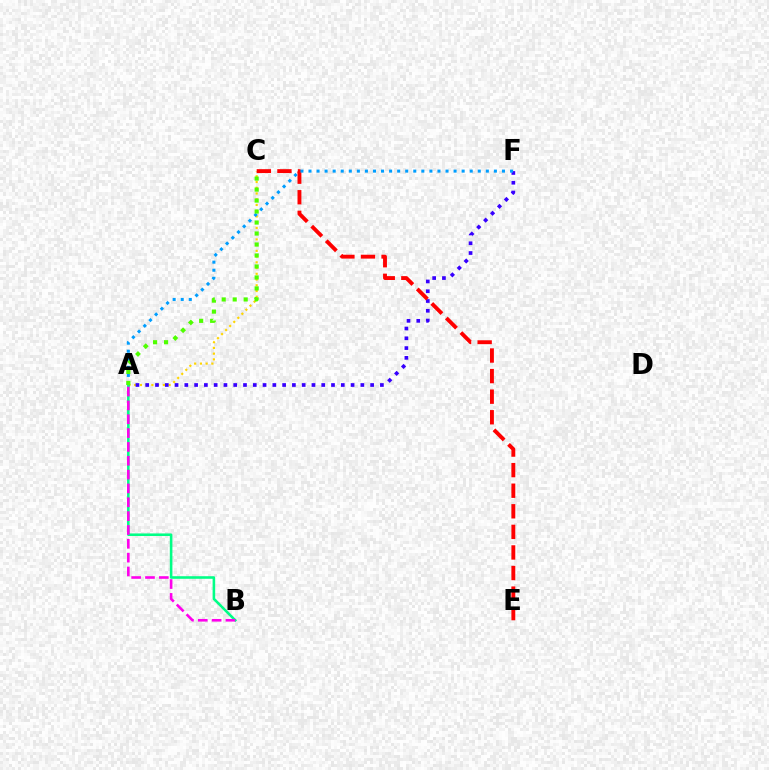{('A', 'C'): [{'color': '#ffd500', 'line_style': 'dotted', 'thickness': 1.56}, {'color': '#4fff00', 'line_style': 'dotted', 'thickness': 2.98}], ('A', 'F'): [{'color': '#3700ff', 'line_style': 'dotted', 'thickness': 2.66}, {'color': '#009eff', 'line_style': 'dotted', 'thickness': 2.19}], ('C', 'E'): [{'color': '#ff0000', 'line_style': 'dashed', 'thickness': 2.8}], ('A', 'B'): [{'color': '#00ff86', 'line_style': 'solid', 'thickness': 1.86}, {'color': '#ff00ed', 'line_style': 'dashed', 'thickness': 1.88}]}